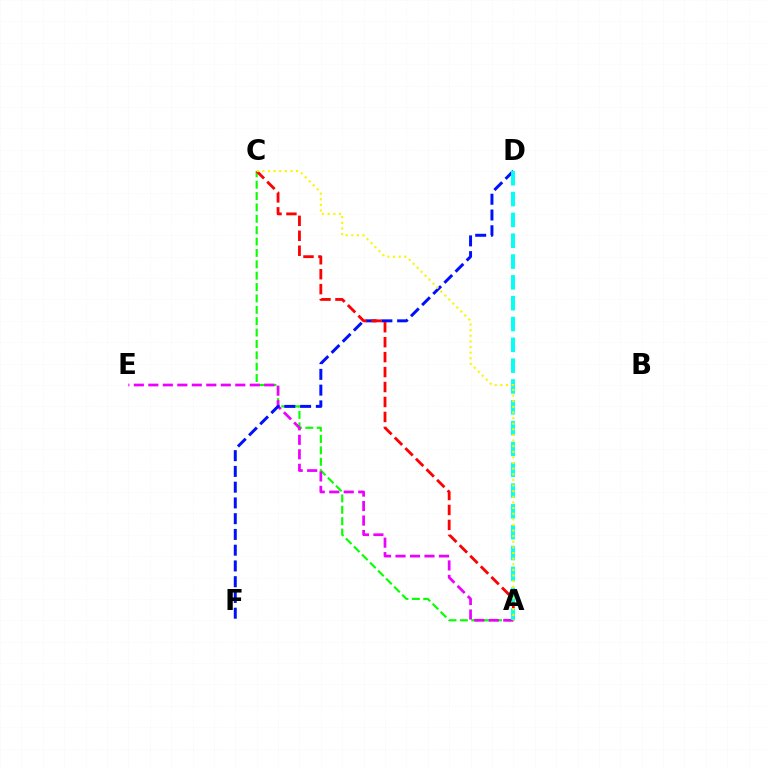{('A', 'C'): [{'color': '#08ff00', 'line_style': 'dashed', 'thickness': 1.55}, {'color': '#ff0000', 'line_style': 'dashed', 'thickness': 2.03}, {'color': '#fcf500', 'line_style': 'dotted', 'thickness': 1.53}], ('A', 'E'): [{'color': '#ee00ff', 'line_style': 'dashed', 'thickness': 1.97}], ('D', 'F'): [{'color': '#0010ff', 'line_style': 'dashed', 'thickness': 2.14}], ('A', 'D'): [{'color': '#00fff6', 'line_style': 'dashed', 'thickness': 2.83}]}